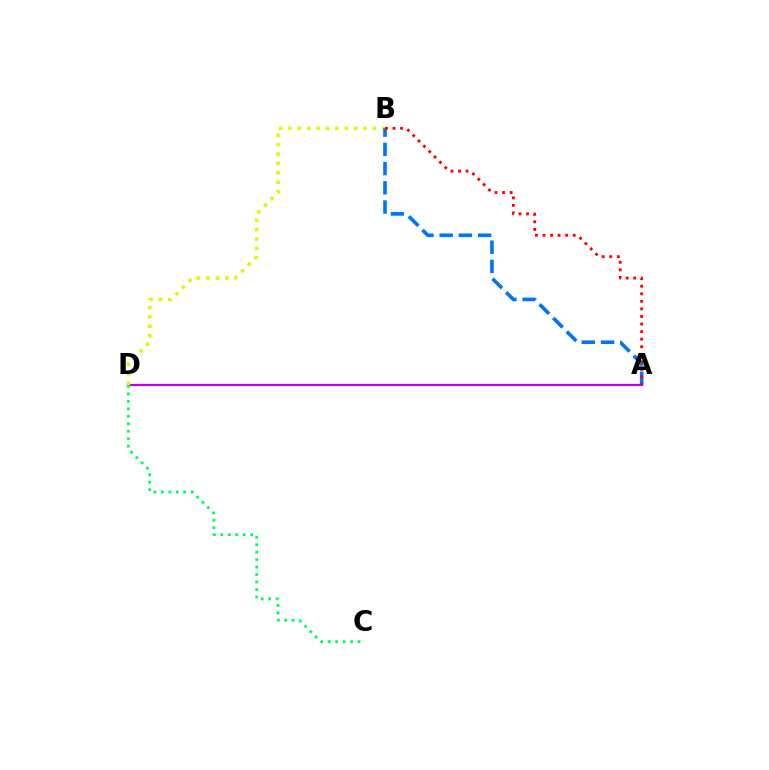{('A', 'D'): [{'color': '#b900ff', 'line_style': 'solid', 'thickness': 1.59}], ('C', 'D'): [{'color': '#00ff5c', 'line_style': 'dotted', 'thickness': 2.03}], ('B', 'D'): [{'color': '#d1ff00', 'line_style': 'dotted', 'thickness': 2.55}], ('A', 'B'): [{'color': '#0074ff', 'line_style': 'dashed', 'thickness': 2.61}, {'color': '#ff0000', 'line_style': 'dotted', 'thickness': 2.05}]}